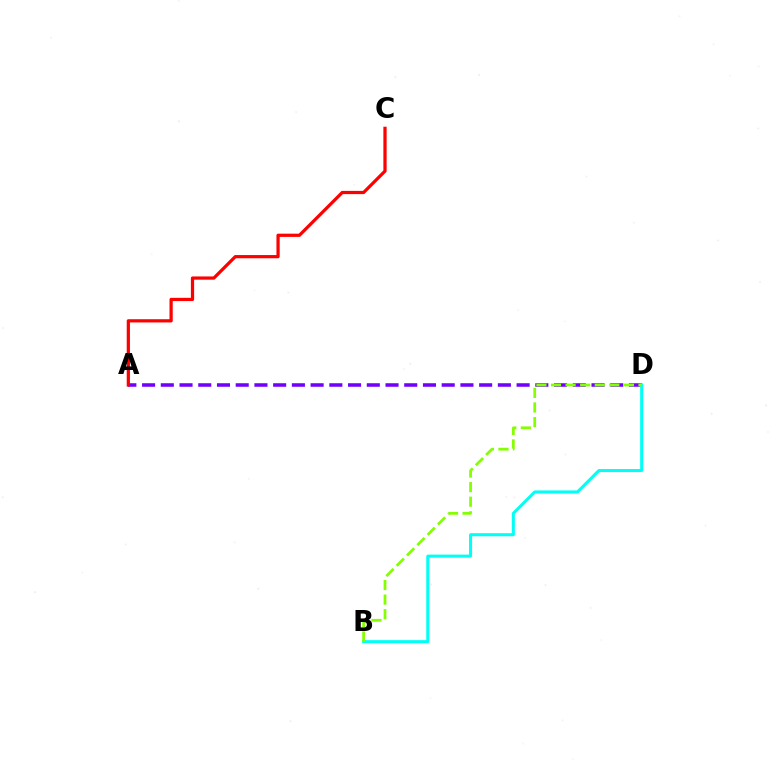{('A', 'D'): [{'color': '#7200ff', 'line_style': 'dashed', 'thickness': 2.54}], ('B', 'D'): [{'color': '#00fff6', 'line_style': 'solid', 'thickness': 2.18}, {'color': '#84ff00', 'line_style': 'dashed', 'thickness': 1.98}], ('A', 'C'): [{'color': '#ff0000', 'line_style': 'solid', 'thickness': 2.33}]}